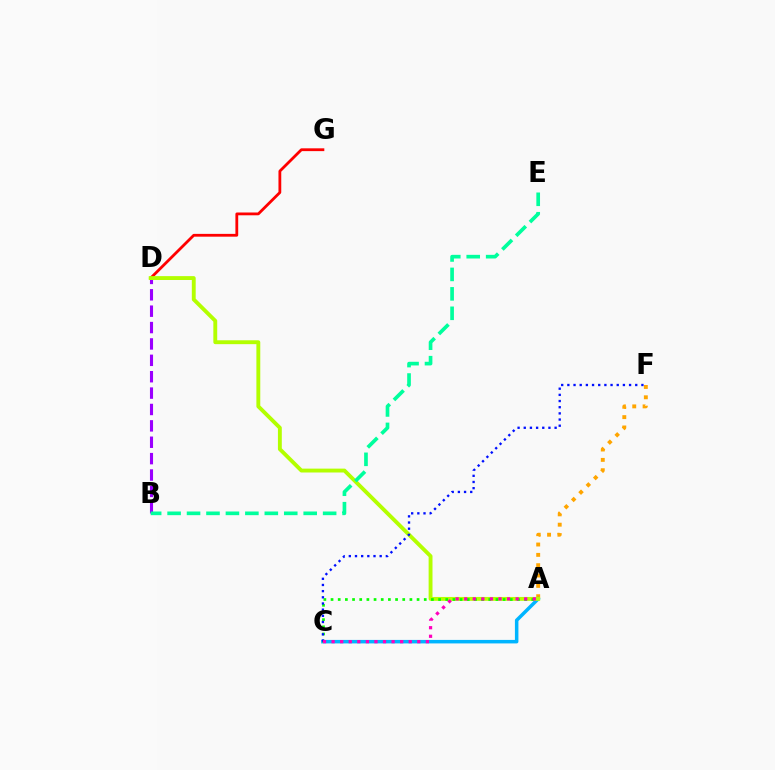{('B', 'D'): [{'color': '#9b00ff', 'line_style': 'dashed', 'thickness': 2.23}], ('A', 'F'): [{'color': '#ffa500', 'line_style': 'dotted', 'thickness': 2.81}], ('D', 'G'): [{'color': '#ff0000', 'line_style': 'solid', 'thickness': 2.01}], ('A', 'C'): [{'color': '#00b5ff', 'line_style': 'solid', 'thickness': 2.52}, {'color': '#08ff00', 'line_style': 'dotted', 'thickness': 1.95}, {'color': '#ff00bd', 'line_style': 'dotted', 'thickness': 2.33}], ('A', 'D'): [{'color': '#b3ff00', 'line_style': 'solid', 'thickness': 2.79}], ('C', 'F'): [{'color': '#0010ff', 'line_style': 'dotted', 'thickness': 1.68}], ('B', 'E'): [{'color': '#00ff9d', 'line_style': 'dashed', 'thickness': 2.64}]}